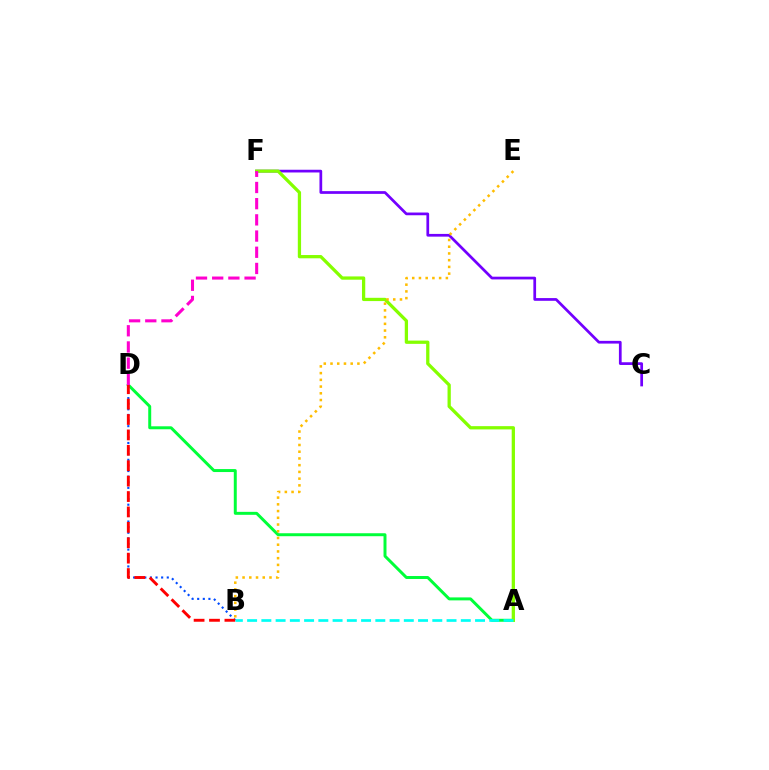{('A', 'D'): [{'color': '#00ff39', 'line_style': 'solid', 'thickness': 2.14}], ('C', 'F'): [{'color': '#7200ff', 'line_style': 'solid', 'thickness': 1.96}], ('B', 'D'): [{'color': '#004bff', 'line_style': 'dotted', 'thickness': 1.52}, {'color': '#ff0000', 'line_style': 'dashed', 'thickness': 2.09}], ('A', 'F'): [{'color': '#84ff00', 'line_style': 'solid', 'thickness': 2.35}], ('B', 'E'): [{'color': '#ffbd00', 'line_style': 'dotted', 'thickness': 1.83}], ('D', 'F'): [{'color': '#ff00cf', 'line_style': 'dashed', 'thickness': 2.2}], ('A', 'B'): [{'color': '#00fff6', 'line_style': 'dashed', 'thickness': 1.94}]}